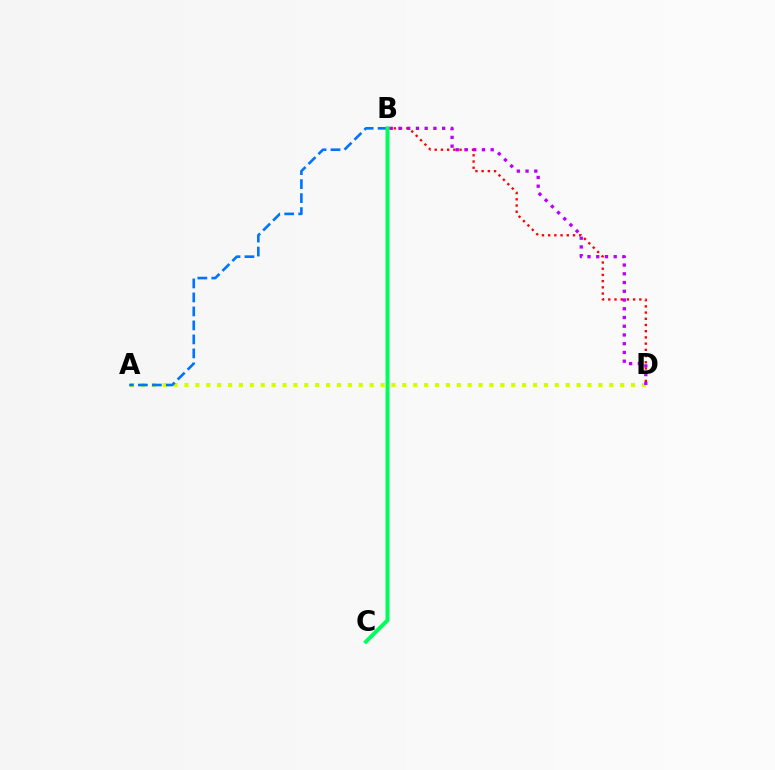{('A', 'D'): [{'color': '#d1ff00', 'line_style': 'dotted', 'thickness': 2.96}], ('B', 'D'): [{'color': '#ff0000', 'line_style': 'dotted', 'thickness': 1.69}, {'color': '#b900ff', 'line_style': 'dotted', 'thickness': 2.37}], ('A', 'B'): [{'color': '#0074ff', 'line_style': 'dashed', 'thickness': 1.9}], ('B', 'C'): [{'color': '#00ff5c', 'line_style': 'solid', 'thickness': 2.85}]}